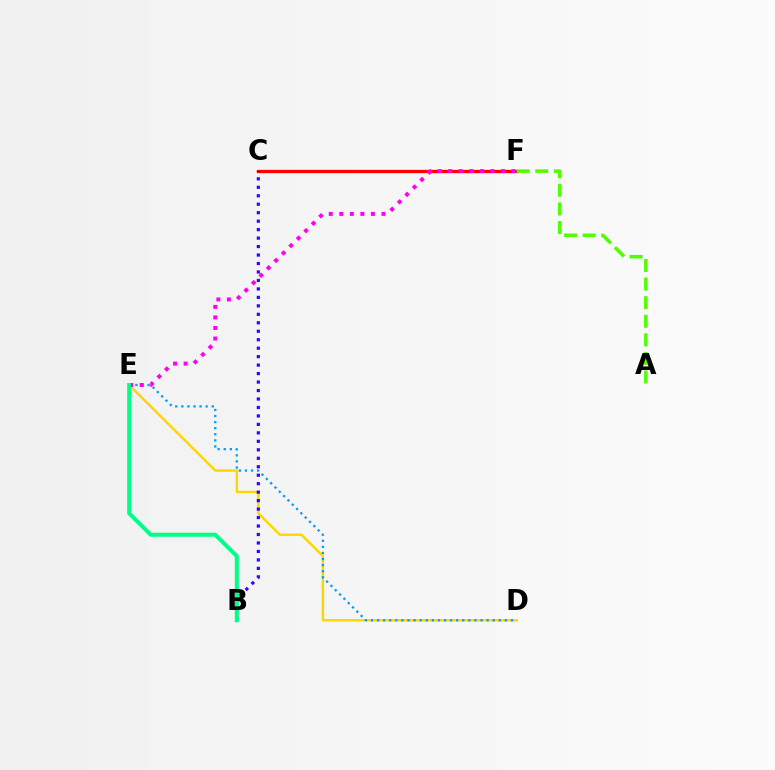{('D', 'E'): [{'color': '#ffd500', 'line_style': 'solid', 'thickness': 1.73}, {'color': '#009eff', 'line_style': 'dotted', 'thickness': 1.65}], ('C', 'F'): [{'color': '#ff0000', 'line_style': 'solid', 'thickness': 2.37}], ('E', 'F'): [{'color': '#ff00ed', 'line_style': 'dotted', 'thickness': 2.87}], ('B', 'C'): [{'color': '#3700ff', 'line_style': 'dotted', 'thickness': 2.3}], ('B', 'E'): [{'color': '#00ff86', 'line_style': 'solid', 'thickness': 2.89}], ('A', 'F'): [{'color': '#4fff00', 'line_style': 'dashed', 'thickness': 2.53}]}